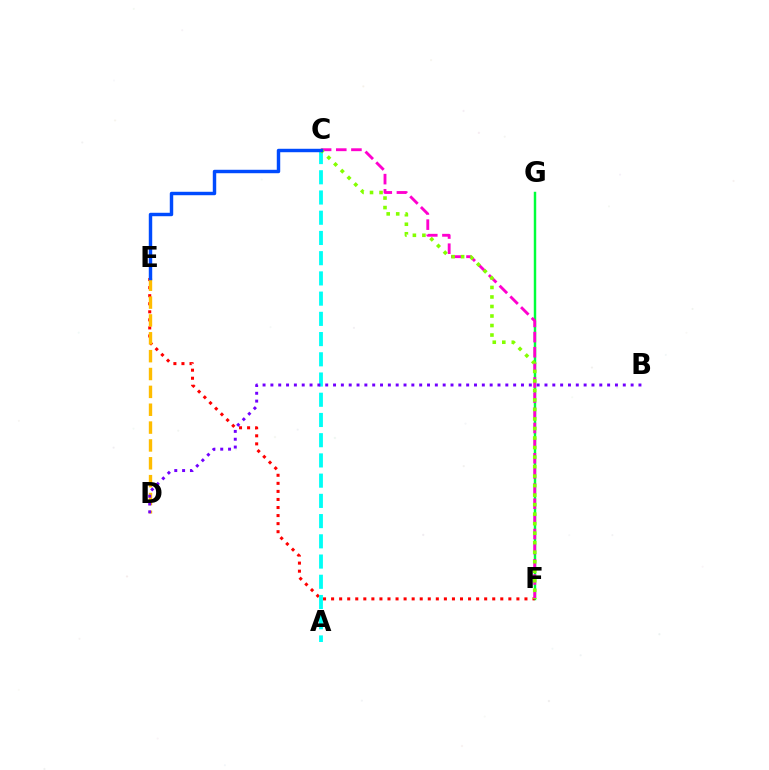{('F', 'G'): [{'color': '#00ff39', 'line_style': 'solid', 'thickness': 1.77}], ('E', 'F'): [{'color': '#ff0000', 'line_style': 'dotted', 'thickness': 2.19}], ('C', 'F'): [{'color': '#ff00cf', 'line_style': 'dashed', 'thickness': 2.06}, {'color': '#84ff00', 'line_style': 'dotted', 'thickness': 2.59}], ('D', 'E'): [{'color': '#ffbd00', 'line_style': 'dashed', 'thickness': 2.43}], ('A', 'C'): [{'color': '#00fff6', 'line_style': 'dashed', 'thickness': 2.75}], ('B', 'D'): [{'color': '#7200ff', 'line_style': 'dotted', 'thickness': 2.13}], ('C', 'E'): [{'color': '#004bff', 'line_style': 'solid', 'thickness': 2.47}]}